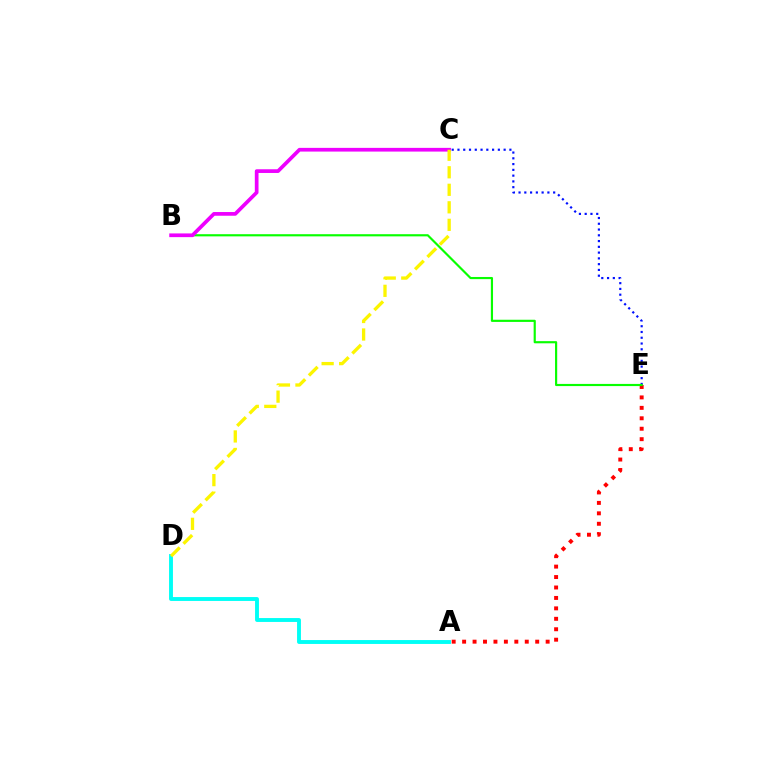{('A', 'E'): [{'color': '#ff0000', 'line_style': 'dotted', 'thickness': 2.84}], ('C', 'E'): [{'color': '#0010ff', 'line_style': 'dotted', 'thickness': 1.57}], ('A', 'D'): [{'color': '#00fff6', 'line_style': 'solid', 'thickness': 2.8}], ('B', 'E'): [{'color': '#08ff00', 'line_style': 'solid', 'thickness': 1.56}], ('B', 'C'): [{'color': '#ee00ff', 'line_style': 'solid', 'thickness': 2.67}], ('C', 'D'): [{'color': '#fcf500', 'line_style': 'dashed', 'thickness': 2.38}]}